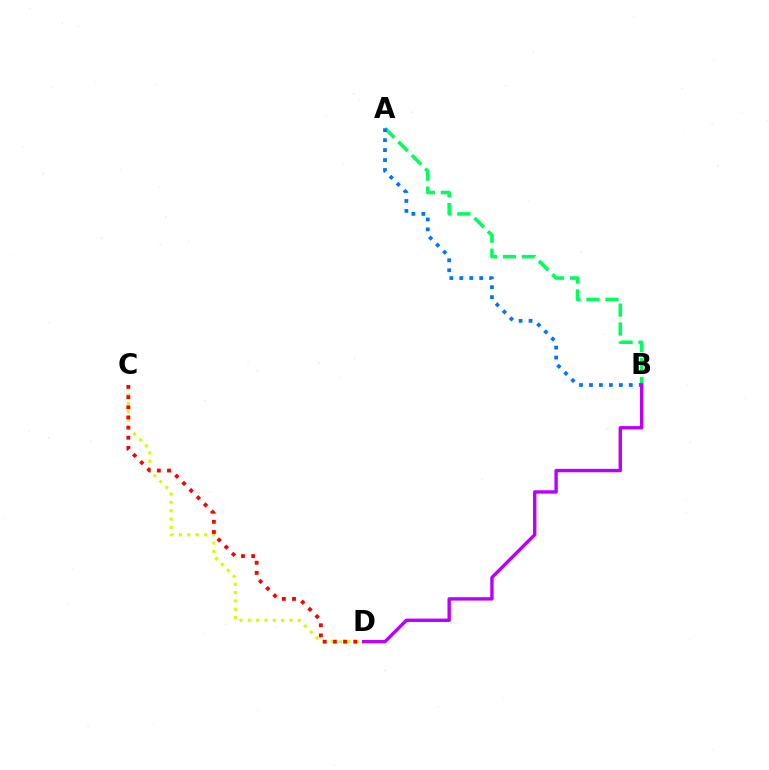{('C', 'D'): [{'color': '#d1ff00', 'line_style': 'dotted', 'thickness': 2.27}, {'color': '#ff0000', 'line_style': 'dotted', 'thickness': 2.76}], ('A', 'B'): [{'color': '#00ff5c', 'line_style': 'dashed', 'thickness': 2.58}, {'color': '#0074ff', 'line_style': 'dotted', 'thickness': 2.7}], ('B', 'D'): [{'color': '#b900ff', 'line_style': 'solid', 'thickness': 2.44}]}